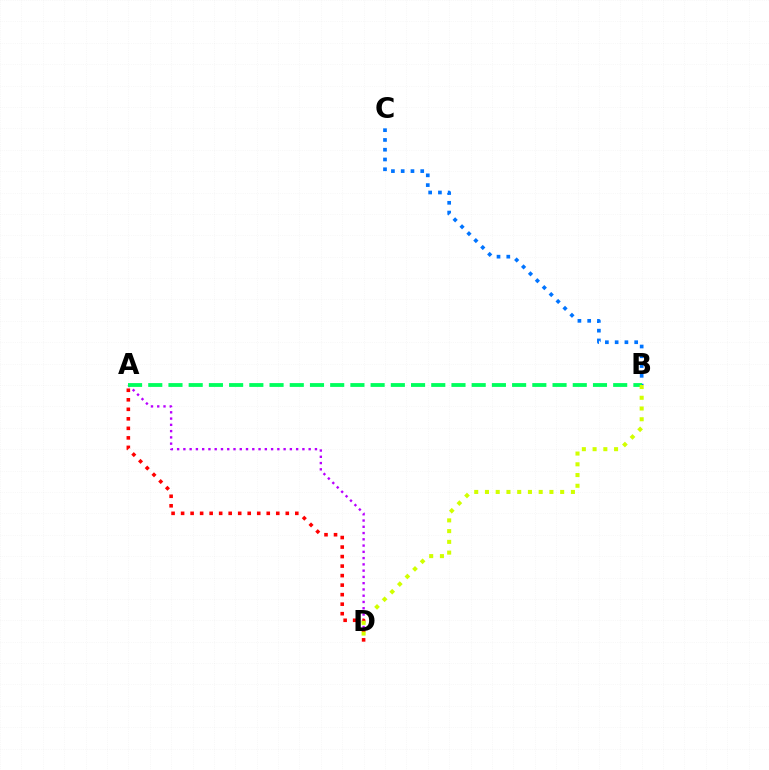{('A', 'D'): [{'color': '#b900ff', 'line_style': 'dotted', 'thickness': 1.7}, {'color': '#ff0000', 'line_style': 'dotted', 'thickness': 2.59}], ('B', 'C'): [{'color': '#0074ff', 'line_style': 'dotted', 'thickness': 2.65}], ('A', 'B'): [{'color': '#00ff5c', 'line_style': 'dashed', 'thickness': 2.75}], ('B', 'D'): [{'color': '#d1ff00', 'line_style': 'dotted', 'thickness': 2.92}]}